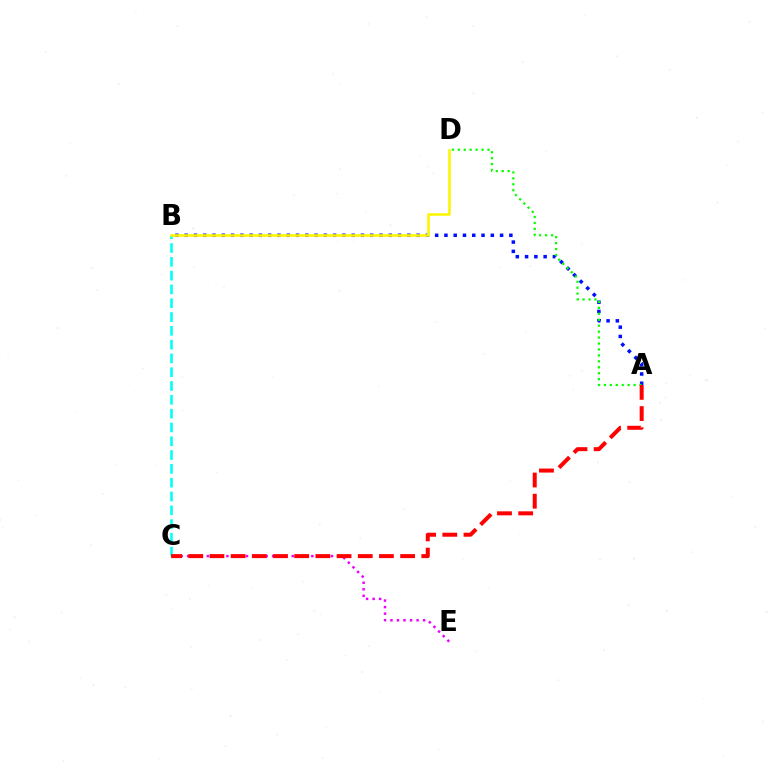{('A', 'B'): [{'color': '#0010ff', 'line_style': 'dotted', 'thickness': 2.52}], ('B', 'C'): [{'color': '#00fff6', 'line_style': 'dashed', 'thickness': 1.88}], ('A', 'D'): [{'color': '#08ff00', 'line_style': 'dotted', 'thickness': 1.61}], ('C', 'E'): [{'color': '#ee00ff', 'line_style': 'dotted', 'thickness': 1.78}], ('B', 'D'): [{'color': '#fcf500', 'line_style': 'solid', 'thickness': 1.86}], ('A', 'C'): [{'color': '#ff0000', 'line_style': 'dashed', 'thickness': 2.88}]}